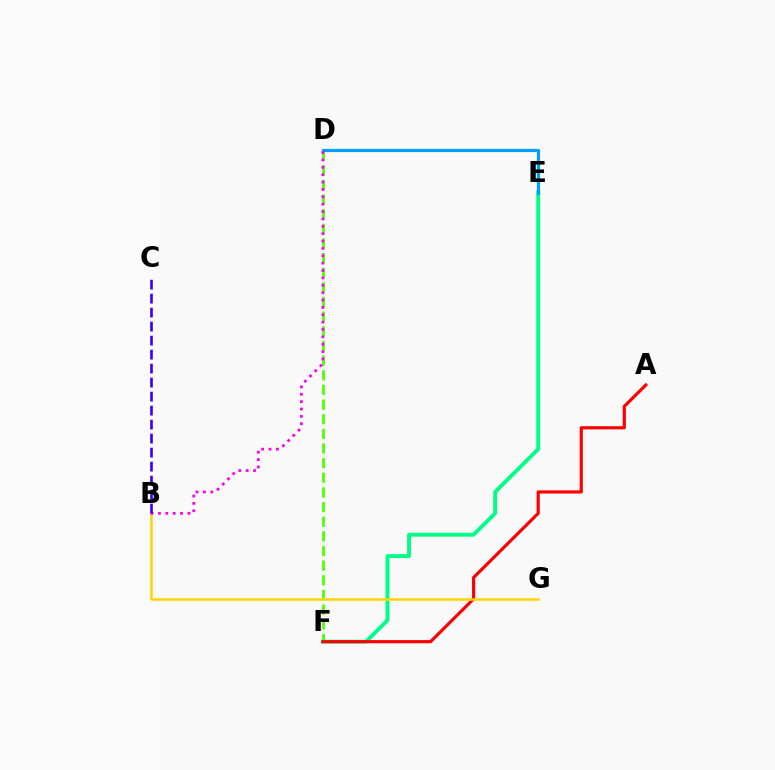{('D', 'F'): [{'color': '#4fff00', 'line_style': 'dashed', 'thickness': 1.99}], ('E', 'F'): [{'color': '#00ff86', 'line_style': 'solid', 'thickness': 2.81}], ('A', 'F'): [{'color': '#ff0000', 'line_style': 'solid', 'thickness': 2.27}], ('D', 'E'): [{'color': '#009eff', 'line_style': 'solid', 'thickness': 2.29}], ('B', 'G'): [{'color': '#ffd500', 'line_style': 'solid', 'thickness': 1.8}], ('B', 'D'): [{'color': '#ff00ed', 'line_style': 'dotted', 'thickness': 2.0}], ('B', 'C'): [{'color': '#3700ff', 'line_style': 'dashed', 'thickness': 1.9}]}